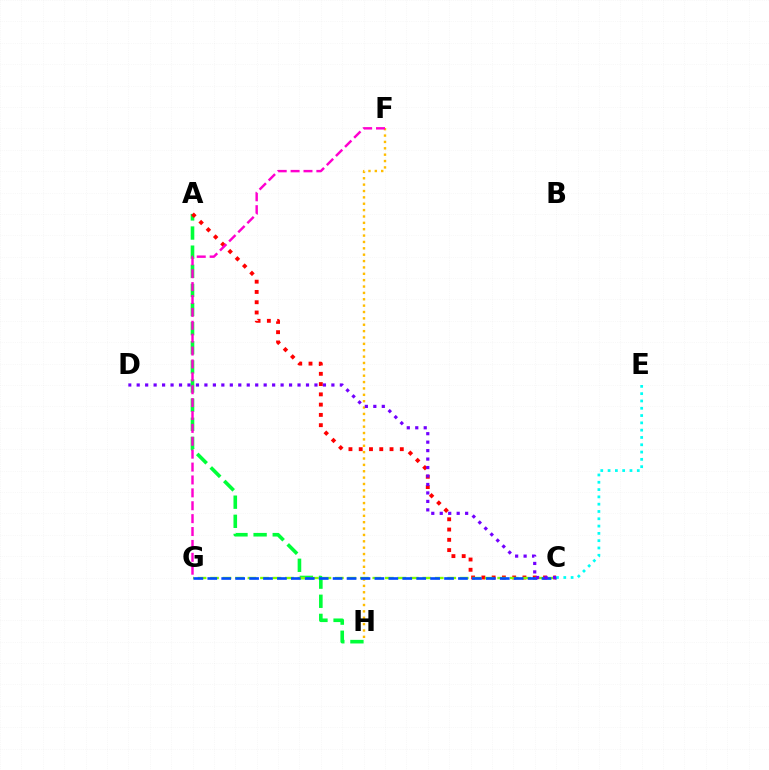{('F', 'H'): [{'color': '#ffbd00', 'line_style': 'dotted', 'thickness': 1.73}], ('A', 'H'): [{'color': '#00ff39', 'line_style': 'dashed', 'thickness': 2.6}], ('A', 'C'): [{'color': '#ff0000', 'line_style': 'dotted', 'thickness': 2.79}], ('C', 'E'): [{'color': '#00fff6', 'line_style': 'dotted', 'thickness': 1.98}], ('C', 'G'): [{'color': '#84ff00', 'line_style': 'dashed', 'thickness': 1.7}, {'color': '#004bff', 'line_style': 'dashed', 'thickness': 1.89}], ('C', 'D'): [{'color': '#7200ff', 'line_style': 'dotted', 'thickness': 2.3}], ('F', 'G'): [{'color': '#ff00cf', 'line_style': 'dashed', 'thickness': 1.75}]}